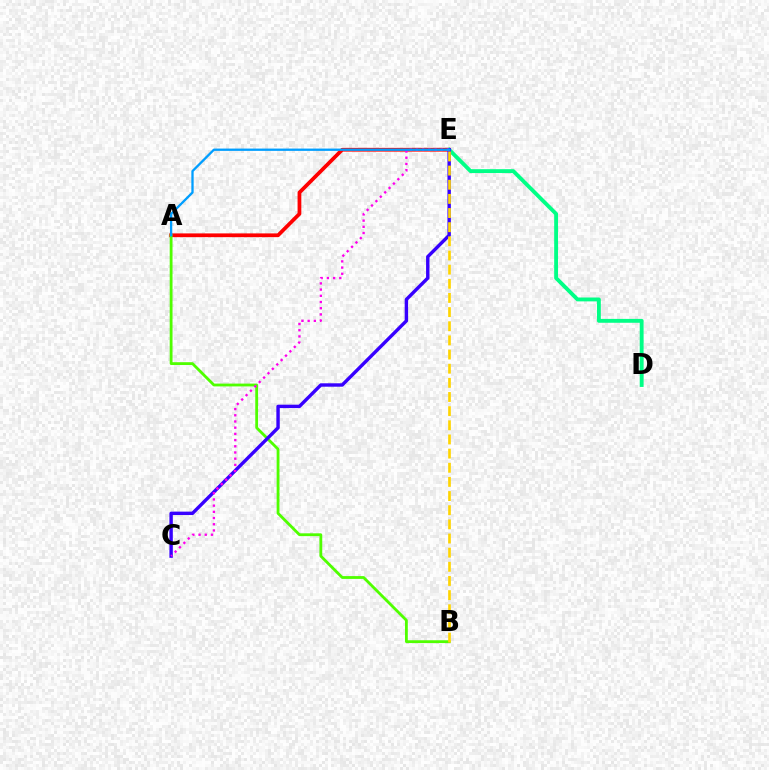{('A', 'E'): [{'color': '#ff0000', 'line_style': 'solid', 'thickness': 2.7}, {'color': '#009eff', 'line_style': 'solid', 'thickness': 1.66}], ('A', 'B'): [{'color': '#4fff00', 'line_style': 'solid', 'thickness': 2.03}], ('D', 'E'): [{'color': '#00ff86', 'line_style': 'solid', 'thickness': 2.79}], ('C', 'E'): [{'color': '#3700ff', 'line_style': 'solid', 'thickness': 2.45}, {'color': '#ff00ed', 'line_style': 'dotted', 'thickness': 1.68}], ('B', 'E'): [{'color': '#ffd500', 'line_style': 'dashed', 'thickness': 1.92}]}